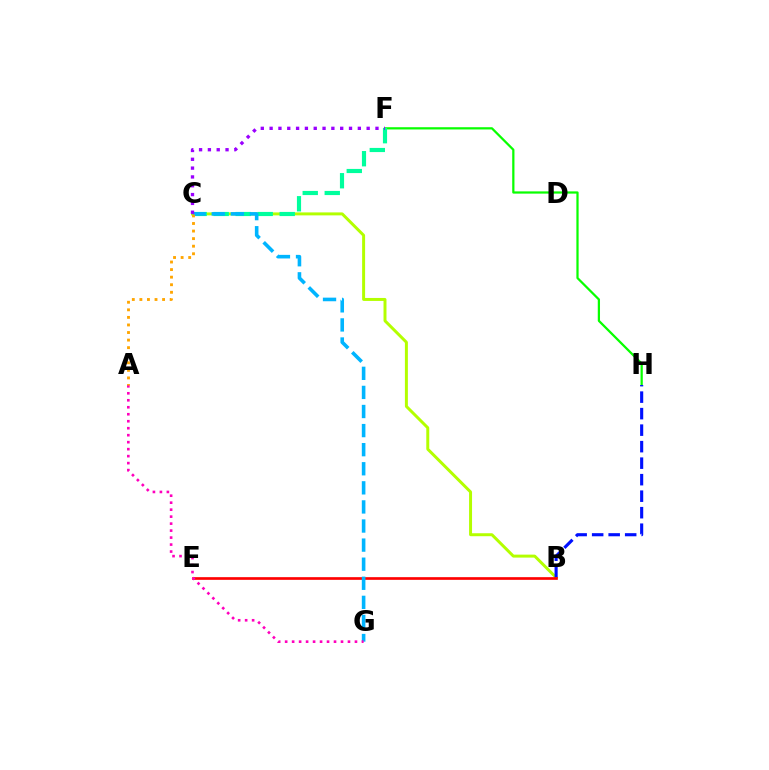{('B', 'C'): [{'color': '#b3ff00', 'line_style': 'solid', 'thickness': 2.14}], ('F', 'H'): [{'color': '#08ff00', 'line_style': 'solid', 'thickness': 1.61}], ('C', 'F'): [{'color': '#00ff9d', 'line_style': 'dashed', 'thickness': 2.99}, {'color': '#9b00ff', 'line_style': 'dotted', 'thickness': 2.4}], ('B', 'H'): [{'color': '#0010ff', 'line_style': 'dashed', 'thickness': 2.24}], ('B', 'E'): [{'color': '#ff0000', 'line_style': 'solid', 'thickness': 1.92}], ('C', 'G'): [{'color': '#00b5ff', 'line_style': 'dashed', 'thickness': 2.59}], ('A', 'G'): [{'color': '#ff00bd', 'line_style': 'dotted', 'thickness': 1.9}], ('A', 'C'): [{'color': '#ffa500', 'line_style': 'dotted', 'thickness': 2.06}]}